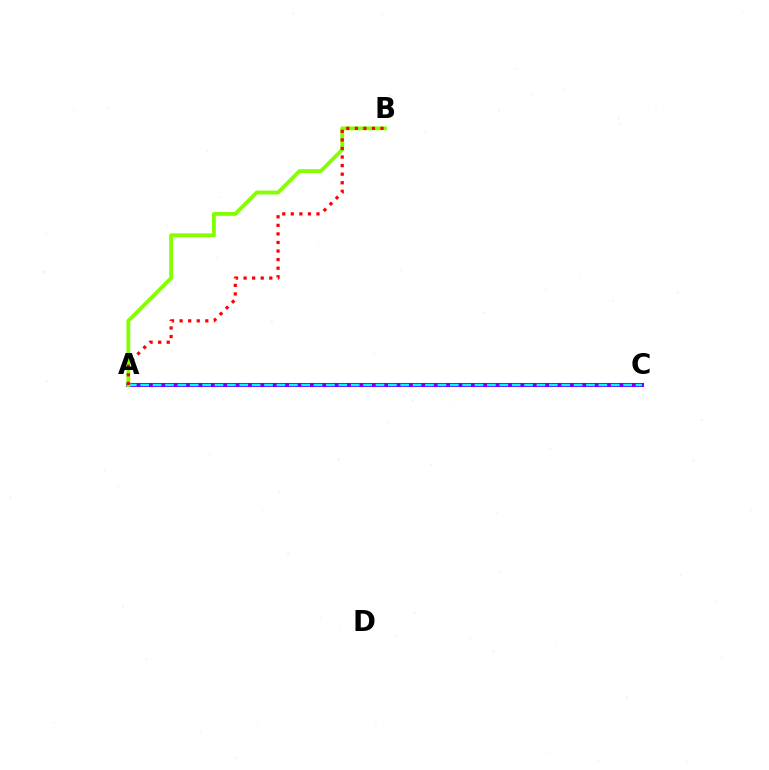{('A', 'C'): [{'color': '#7200ff', 'line_style': 'solid', 'thickness': 2.93}, {'color': '#00fff6', 'line_style': 'dashed', 'thickness': 1.68}], ('A', 'B'): [{'color': '#84ff00', 'line_style': 'solid', 'thickness': 2.75}, {'color': '#ff0000', 'line_style': 'dotted', 'thickness': 2.33}]}